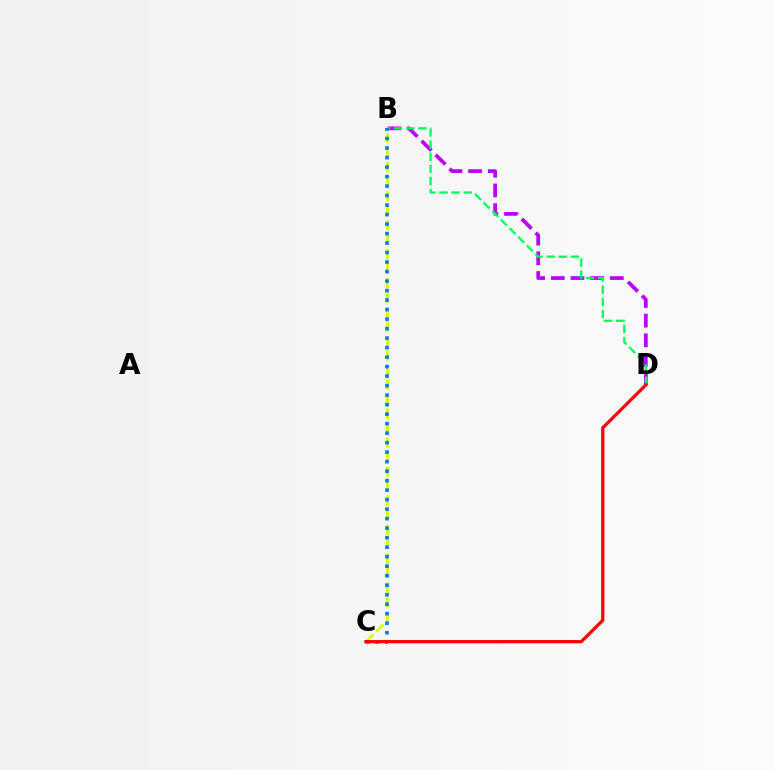{('B', 'D'): [{'color': '#b900ff', 'line_style': 'dashed', 'thickness': 2.67}, {'color': '#00ff5c', 'line_style': 'dashed', 'thickness': 1.65}], ('B', 'C'): [{'color': '#d1ff00', 'line_style': 'dashed', 'thickness': 1.97}, {'color': '#0074ff', 'line_style': 'dotted', 'thickness': 2.58}], ('C', 'D'): [{'color': '#ff0000', 'line_style': 'solid', 'thickness': 2.36}]}